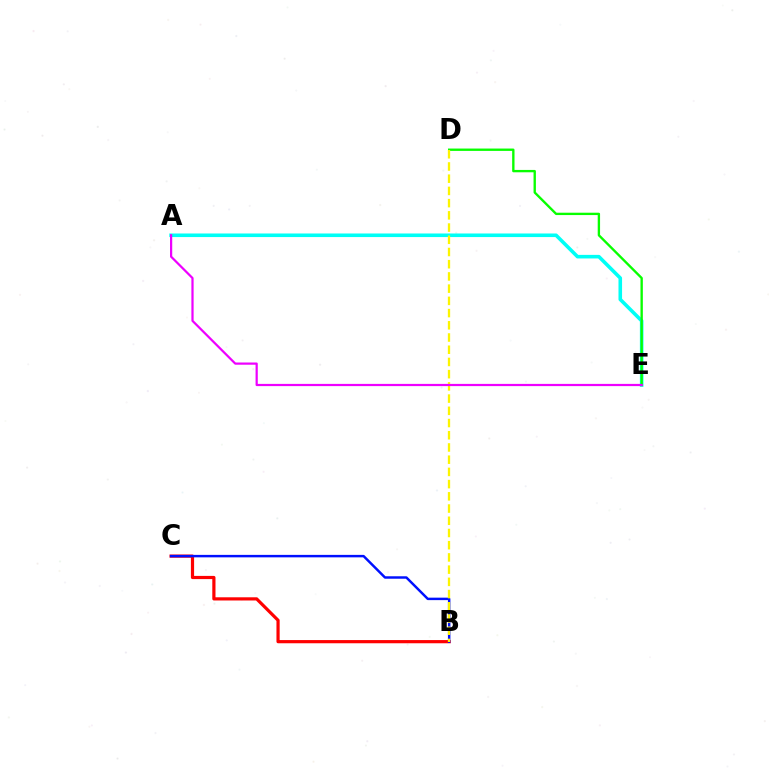{('A', 'E'): [{'color': '#00fff6', 'line_style': 'solid', 'thickness': 2.58}, {'color': '#ee00ff', 'line_style': 'solid', 'thickness': 1.6}], ('D', 'E'): [{'color': '#08ff00', 'line_style': 'solid', 'thickness': 1.7}], ('B', 'C'): [{'color': '#ff0000', 'line_style': 'solid', 'thickness': 2.3}, {'color': '#0010ff', 'line_style': 'solid', 'thickness': 1.77}], ('B', 'D'): [{'color': '#fcf500', 'line_style': 'dashed', 'thickness': 1.66}]}